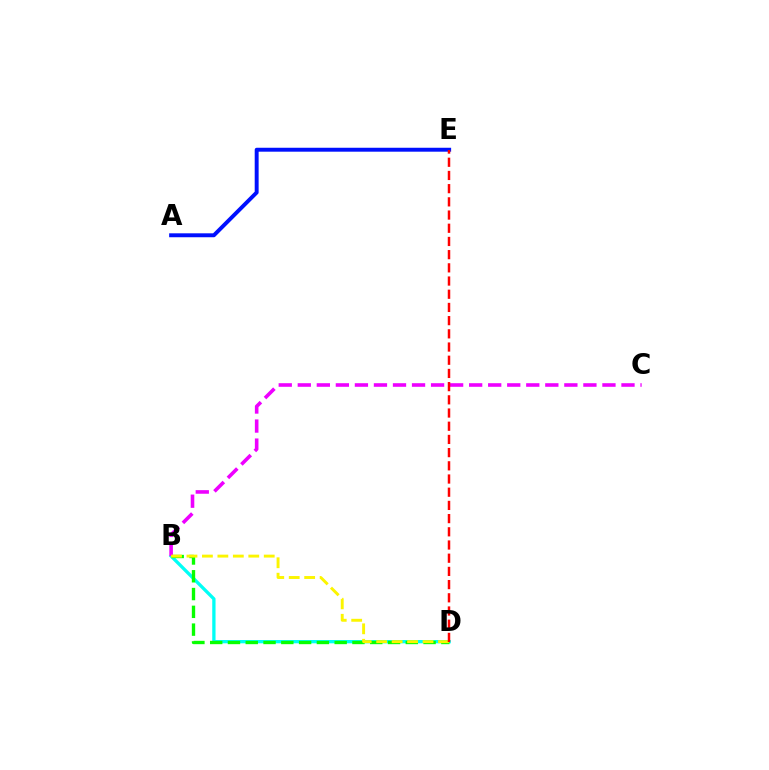{('A', 'E'): [{'color': '#0010ff', 'line_style': 'solid', 'thickness': 2.83}], ('B', 'D'): [{'color': '#00fff6', 'line_style': 'solid', 'thickness': 2.38}, {'color': '#08ff00', 'line_style': 'dashed', 'thickness': 2.42}, {'color': '#fcf500', 'line_style': 'dashed', 'thickness': 2.1}], ('B', 'C'): [{'color': '#ee00ff', 'line_style': 'dashed', 'thickness': 2.59}], ('D', 'E'): [{'color': '#ff0000', 'line_style': 'dashed', 'thickness': 1.79}]}